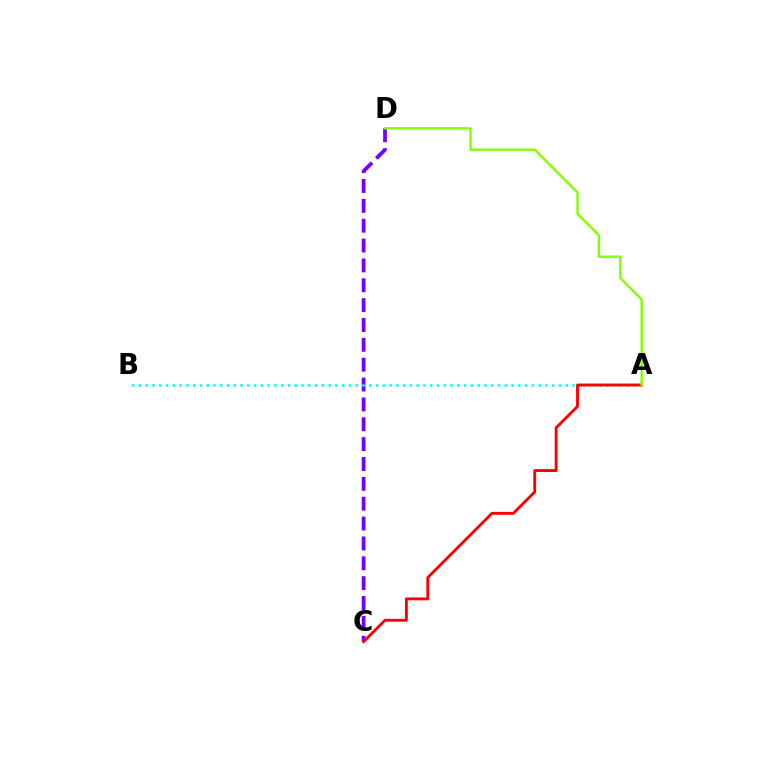{('C', 'D'): [{'color': '#7200ff', 'line_style': 'dashed', 'thickness': 2.7}], ('A', 'B'): [{'color': '#00fff6', 'line_style': 'dotted', 'thickness': 1.84}], ('A', 'C'): [{'color': '#ff0000', 'line_style': 'solid', 'thickness': 2.07}], ('A', 'D'): [{'color': '#84ff00', 'line_style': 'solid', 'thickness': 1.72}]}